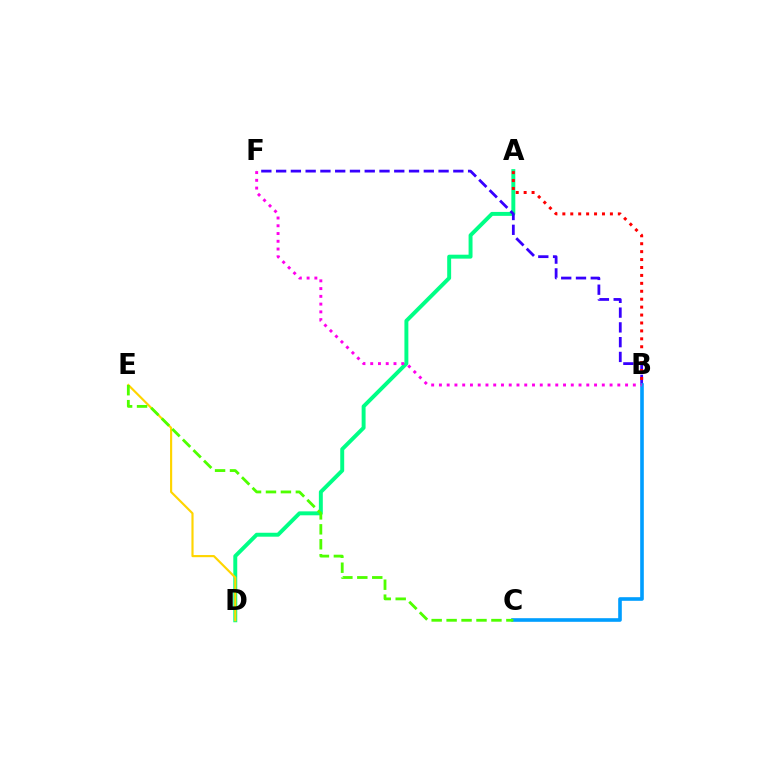{('A', 'D'): [{'color': '#00ff86', 'line_style': 'solid', 'thickness': 2.83}], ('B', 'F'): [{'color': '#3700ff', 'line_style': 'dashed', 'thickness': 2.01}, {'color': '#ff00ed', 'line_style': 'dotted', 'thickness': 2.11}], ('B', 'C'): [{'color': '#009eff', 'line_style': 'solid', 'thickness': 2.61}], ('D', 'E'): [{'color': '#ffd500', 'line_style': 'solid', 'thickness': 1.55}], ('A', 'B'): [{'color': '#ff0000', 'line_style': 'dotted', 'thickness': 2.15}], ('C', 'E'): [{'color': '#4fff00', 'line_style': 'dashed', 'thickness': 2.03}]}